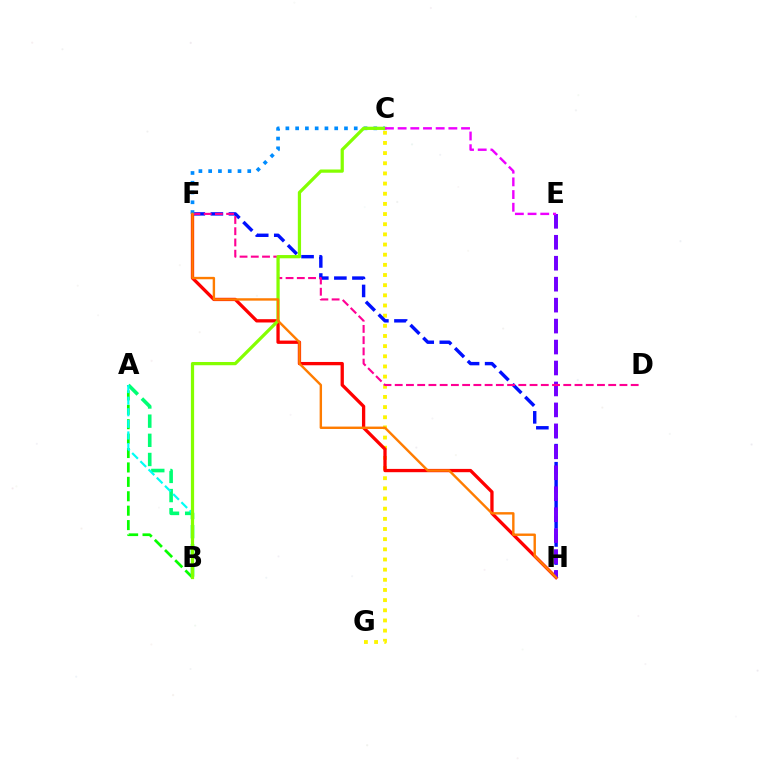{('C', 'G'): [{'color': '#fcf500', 'line_style': 'dotted', 'thickness': 2.76}], ('F', 'H'): [{'color': '#0010ff', 'line_style': 'dashed', 'thickness': 2.45}, {'color': '#ff0000', 'line_style': 'solid', 'thickness': 2.37}, {'color': '#ff7c00', 'line_style': 'solid', 'thickness': 1.73}], ('A', 'B'): [{'color': '#08ff00', 'line_style': 'dashed', 'thickness': 1.96}, {'color': '#00ff74', 'line_style': 'dashed', 'thickness': 2.6}, {'color': '#00fff6', 'line_style': 'dashed', 'thickness': 1.58}], ('E', 'H'): [{'color': '#7200ff', 'line_style': 'dashed', 'thickness': 2.85}], ('D', 'F'): [{'color': '#ff0094', 'line_style': 'dashed', 'thickness': 1.53}], ('C', 'F'): [{'color': '#008cff', 'line_style': 'dotted', 'thickness': 2.65}], ('B', 'C'): [{'color': '#84ff00', 'line_style': 'solid', 'thickness': 2.33}], ('C', 'E'): [{'color': '#ee00ff', 'line_style': 'dashed', 'thickness': 1.72}]}